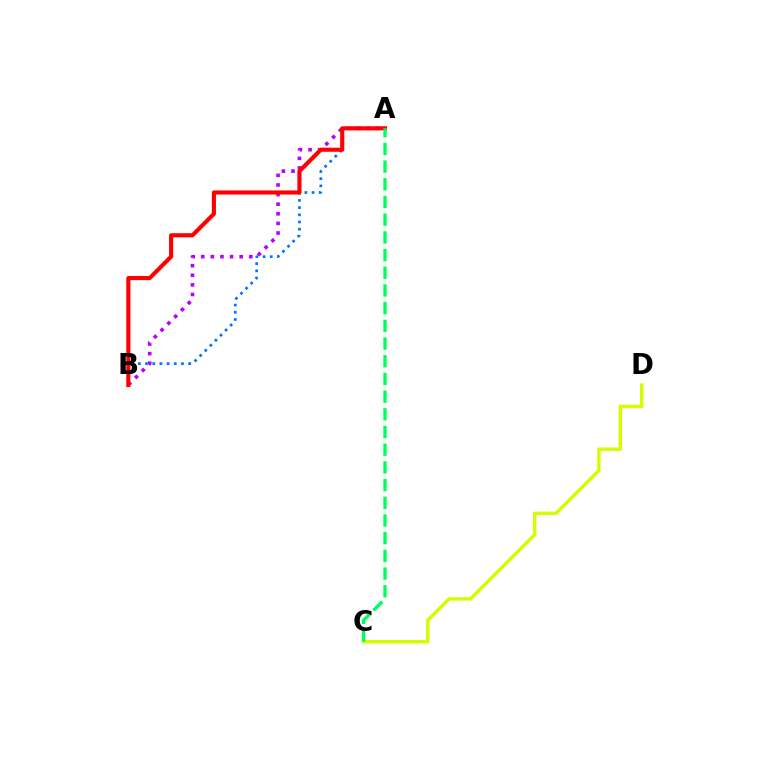{('A', 'B'): [{'color': '#b900ff', 'line_style': 'dotted', 'thickness': 2.61}, {'color': '#0074ff', 'line_style': 'dotted', 'thickness': 1.95}, {'color': '#ff0000', 'line_style': 'solid', 'thickness': 2.96}], ('C', 'D'): [{'color': '#d1ff00', 'line_style': 'solid', 'thickness': 2.47}], ('A', 'C'): [{'color': '#00ff5c', 'line_style': 'dashed', 'thickness': 2.4}]}